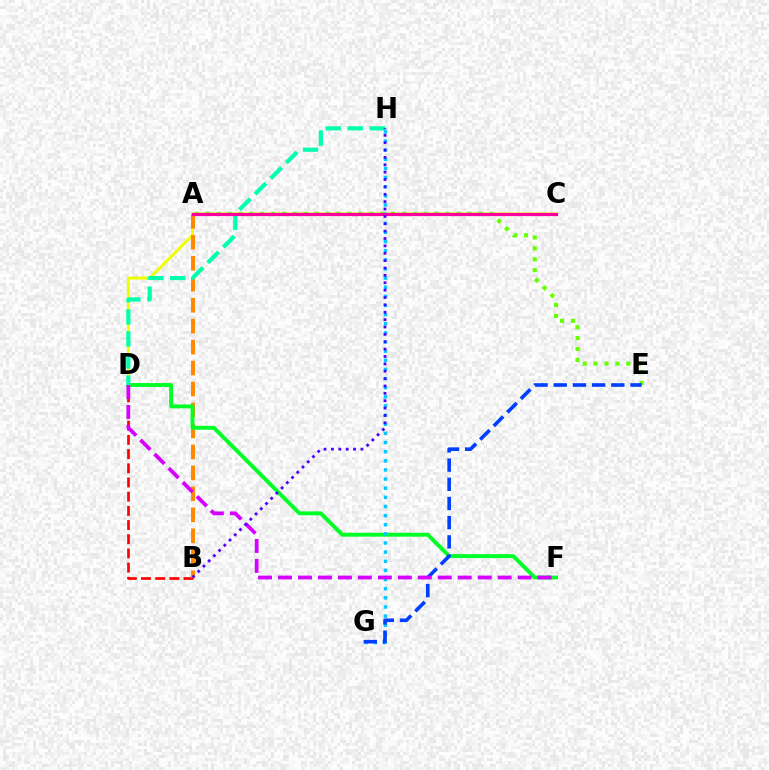{('C', 'D'): [{'color': '#eeff00', 'line_style': 'solid', 'thickness': 2.1}], ('A', 'E'): [{'color': '#66ff00', 'line_style': 'dotted', 'thickness': 2.96}], ('B', 'D'): [{'color': '#ff0000', 'line_style': 'dashed', 'thickness': 1.93}], ('A', 'B'): [{'color': '#ff8800', 'line_style': 'dashed', 'thickness': 2.85}], ('D', 'F'): [{'color': '#00ff27', 'line_style': 'solid', 'thickness': 2.81}, {'color': '#d600ff', 'line_style': 'dashed', 'thickness': 2.71}], ('D', 'H'): [{'color': '#00ffaf', 'line_style': 'dashed', 'thickness': 3.0}], ('G', 'H'): [{'color': '#00c7ff', 'line_style': 'dotted', 'thickness': 2.48}], ('E', 'G'): [{'color': '#003fff', 'line_style': 'dashed', 'thickness': 2.61}], ('A', 'C'): [{'color': '#ff00a0', 'line_style': 'solid', 'thickness': 2.31}], ('B', 'H'): [{'color': '#4f00ff', 'line_style': 'dotted', 'thickness': 2.0}]}